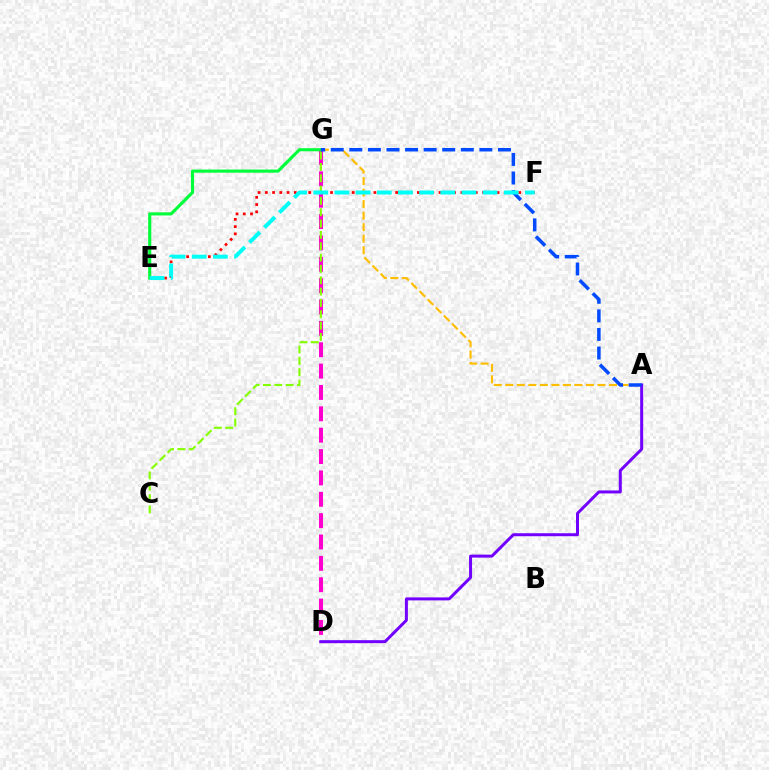{('A', 'G'): [{'color': '#ffbd00', 'line_style': 'dashed', 'thickness': 1.56}, {'color': '#004bff', 'line_style': 'dashed', 'thickness': 2.52}], ('E', 'F'): [{'color': '#ff0000', 'line_style': 'dotted', 'thickness': 1.97}, {'color': '#00fff6', 'line_style': 'dashed', 'thickness': 2.88}], ('D', 'G'): [{'color': '#ff00cf', 'line_style': 'dashed', 'thickness': 2.9}], ('A', 'D'): [{'color': '#7200ff', 'line_style': 'solid', 'thickness': 2.15}], ('C', 'G'): [{'color': '#84ff00', 'line_style': 'dashed', 'thickness': 1.54}], ('E', 'G'): [{'color': '#00ff39', 'line_style': 'solid', 'thickness': 2.25}]}